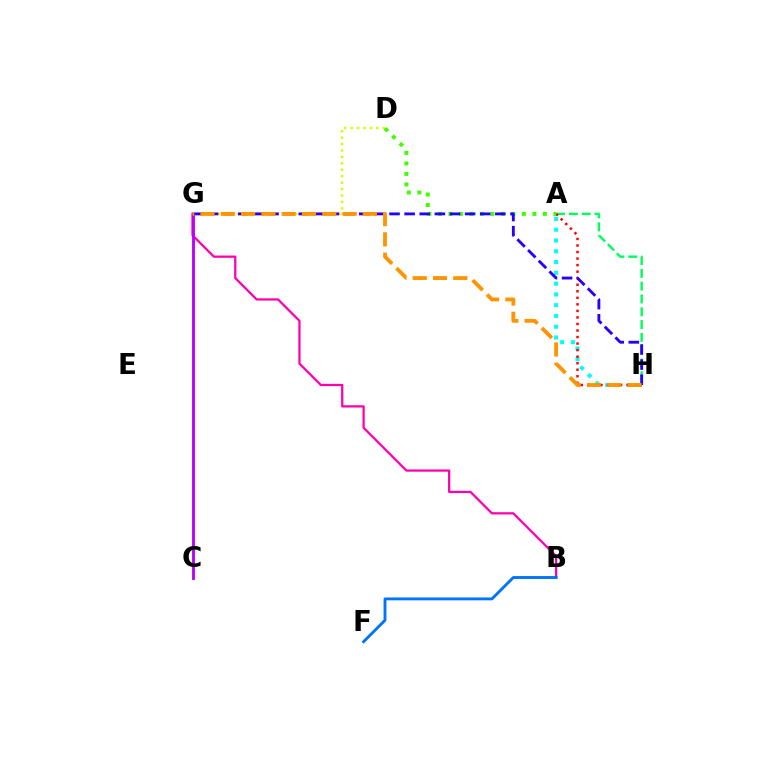{('A', 'H'): [{'color': '#00ff5c', 'line_style': 'dashed', 'thickness': 1.74}, {'color': '#00fff6', 'line_style': 'dotted', 'thickness': 2.93}, {'color': '#ff0000', 'line_style': 'dotted', 'thickness': 1.78}], ('B', 'G'): [{'color': '#ff00ac', 'line_style': 'solid', 'thickness': 1.62}], ('D', 'G'): [{'color': '#d1ff00', 'line_style': 'dotted', 'thickness': 1.75}], ('C', 'G'): [{'color': '#b900ff', 'line_style': 'solid', 'thickness': 2.06}], ('A', 'D'): [{'color': '#3dff00', 'line_style': 'dotted', 'thickness': 2.85}], ('B', 'F'): [{'color': '#0074ff', 'line_style': 'solid', 'thickness': 2.07}], ('G', 'H'): [{'color': '#2500ff', 'line_style': 'dashed', 'thickness': 2.05}, {'color': '#ff9400', 'line_style': 'dashed', 'thickness': 2.76}]}